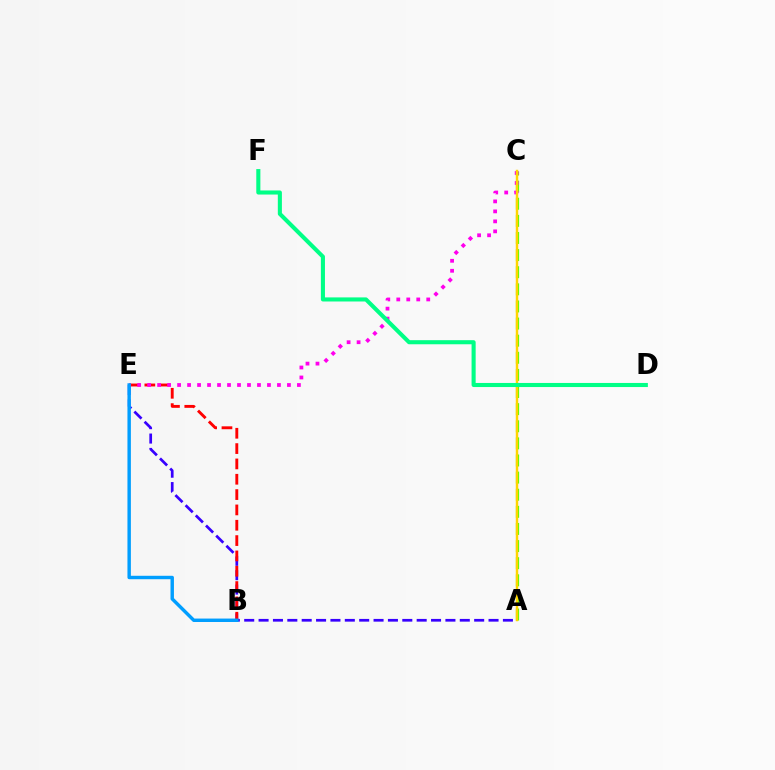{('A', 'C'): [{'color': '#4fff00', 'line_style': 'dashed', 'thickness': 2.33}, {'color': '#ffd500', 'line_style': 'solid', 'thickness': 1.76}], ('A', 'E'): [{'color': '#3700ff', 'line_style': 'dashed', 'thickness': 1.95}], ('B', 'E'): [{'color': '#ff0000', 'line_style': 'dashed', 'thickness': 2.08}, {'color': '#009eff', 'line_style': 'solid', 'thickness': 2.47}], ('C', 'E'): [{'color': '#ff00ed', 'line_style': 'dotted', 'thickness': 2.71}], ('D', 'F'): [{'color': '#00ff86', 'line_style': 'solid', 'thickness': 2.94}]}